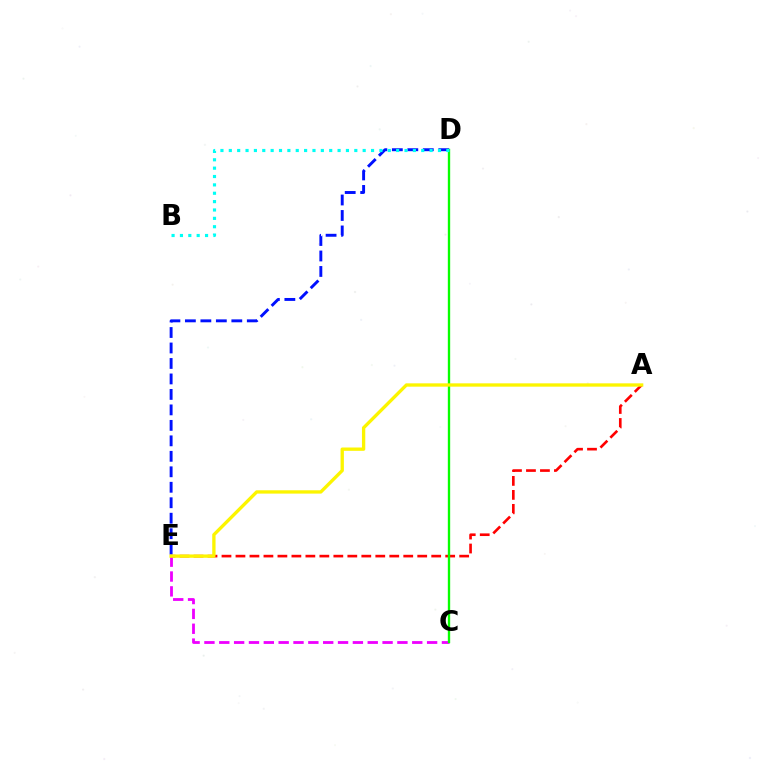{('D', 'E'): [{'color': '#0010ff', 'line_style': 'dashed', 'thickness': 2.1}], ('A', 'E'): [{'color': '#ff0000', 'line_style': 'dashed', 'thickness': 1.9}, {'color': '#fcf500', 'line_style': 'solid', 'thickness': 2.39}], ('C', 'E'): [{'color': '#ee00ff', 'line_style': 'dashed', 'thickness': 2.02}], ('C', 'D'): [{'color': '#08ff00', 'line_style': 'solid', 'thickness': 1.69}], ('B', 'D'): [{'color': '#00fff6', 'line_style': 'dotted', 'thickness': 2.27}]}